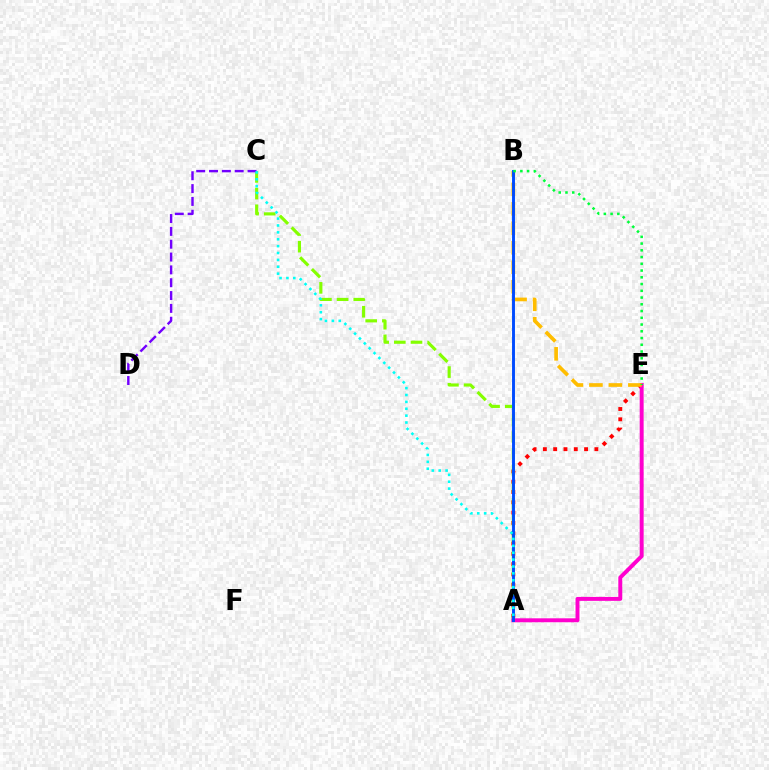{('A', 'E'): [{'color': '#ff0000', 'line_style': 'dotted', 'thickness': 2.8}, {'color': '#ff00cf', 'line_style': 'solid', 'thickness': 2.84}], ('A', 'C'): [{'color': '#84ff00', 'line_style': 'dashed', 'thickness': 2.26}, {'color': '#00fff6', 'line_style': 'dotted', 'thickness': 1.87}], ('B', 'E'): [{'color': '#ffbd00', 'line_style': 'dashed', 'thickness': 2.65}, {'color': '#00ff39', 'line_style': 'dotted', 'thickness': 1.83}], ('A', 'B'): [{'color': '#004bff', 'line_style': 'solid', 'thickness': 2.1}], ('C', 'D'): [{'color': '#7200ff', 'line_style': 'dashed', 'thickness': 1.74}]}